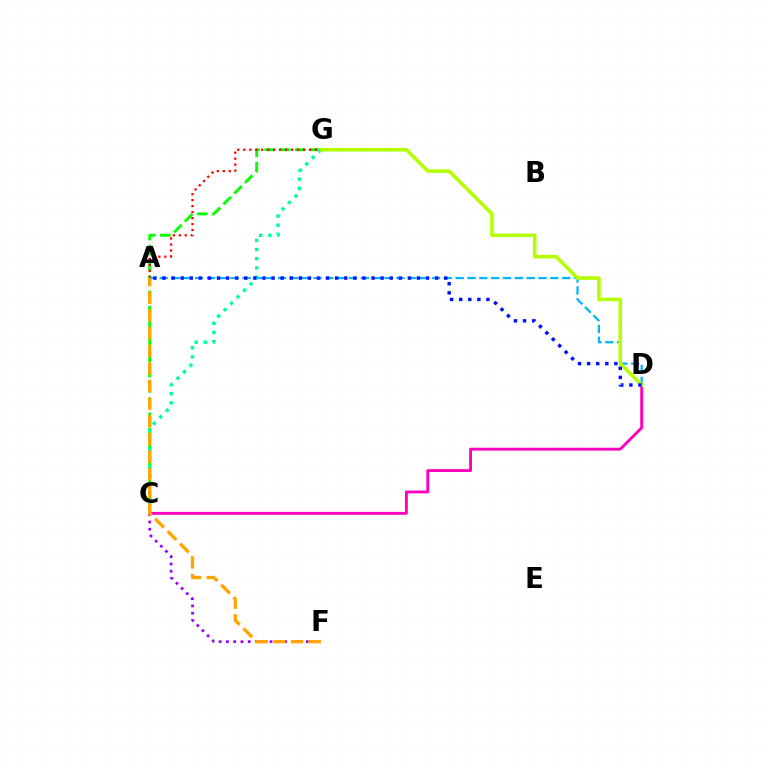{('C', 'G'): [{'color': '#08ff00', 'line_style': 'dashed', 'thickness': 2.07}, {'color': '#00ff9d', 'line_style': 'dotted', 'thickness': 2.49}], ('A', 'G'): [{'color': '#ff0000', 'line_style': 'dotted', 'thickness': 1.62}], ('A', 'D'): [{'color': '#00b5ff', 'line_style': 'dashed', 'thickness': 1.61}, {'color': '#0010ff', 'line_style': 'dotted', 'thickness': 2.47}], ('C', 'D'): [{'color': '#ff00bd', 'line_style': 'solid', 'thickness': 2.07}], ('C', 'F'): [{'color': '#9b00ff', 'line_style': 'dotted', 'thickness': 1.97}], ('A', 'F'): [{'color': '#ffa500', 'line_style': 'dashed', 'thickness': 2.4}], ('D', 'G'): [{'color': '#b3ff00', 'line_style': 'solid', 'thickness': 2.58}]}